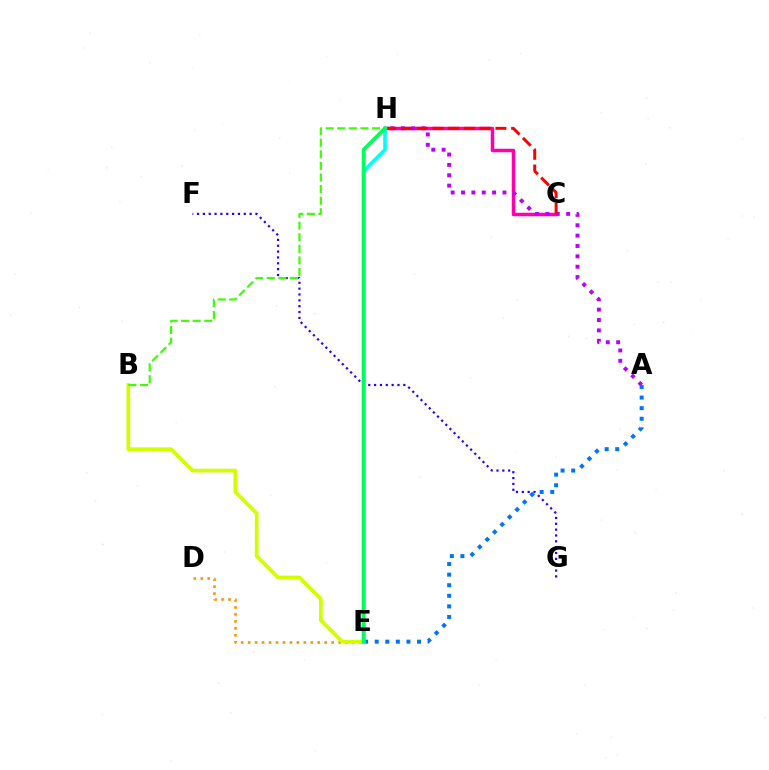{('D', 'E'): [{'color': '#ff9400', 'line_style': 'dotted', 'thickness': 1.89}], ('C', 'H'): [{'color': '#ff00ac', 'line_style': 'solid', 'thickness': 2.52}, {'color': '#ff0000', 'line_style': 'dashed', 'thickness': 2.14}], ('B', 'E'): [{'color': '#d1ff00', 'line_style': 'solid', 'thickness': 2.68}], ('A', 'H'): [{'color': '#b900ff', 'line_style': 'dotted', 'thickness': 2.82}], ('A', 'E'): [{'color': '#0074ff', 'line_style': 'dotted', 'thickness': 2.88}], ('F', 'G'): [{'color': '#2500ff', 'line_style': 'dotted', 'thickness': 1.59}], ('B', 'H'): [{'color': '#3dff00', 'line_style': 'dashed', 'thickness': 1.57}], ('E', 'H'): [{'color': '#00fff6', 'line_style': 'solid', 'thickness': 2.58}, {'color': '#00ff5c', 'line_style': 'solid', 'thickness': 2.7}]}